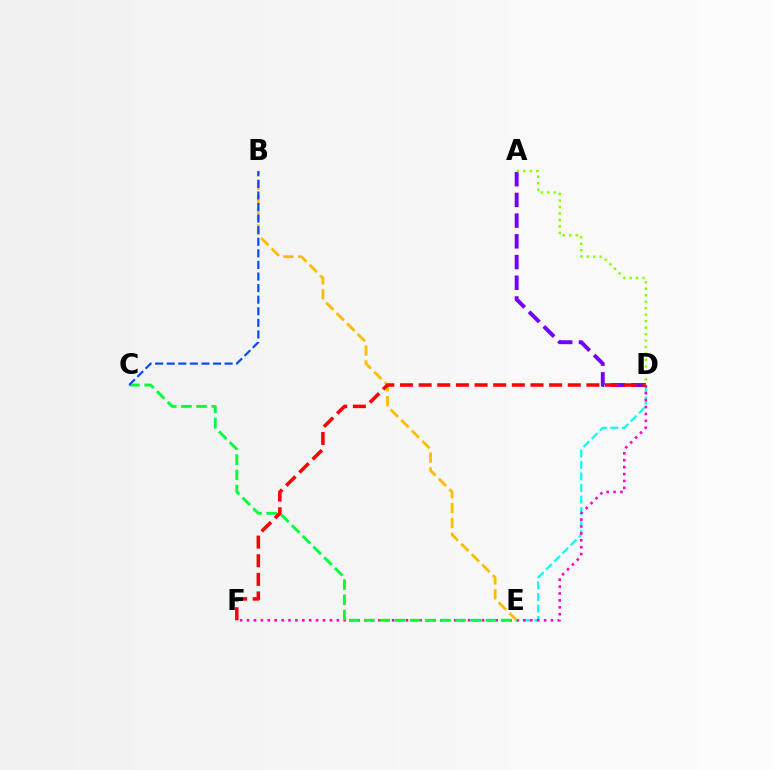{('A', 'D'): [{'color': '#7200ff', 'line_style': 'dashed', 'thickness': 2.81}, {'color': '#84ff00', 'line_style': 'dotted', 'thickness': 1.76}], ('D', 'E'): [{'color': '#00fff6', 'line_style': 'dashed', 'thickness': 1.57}], ('D', 'F'): [{'color': '#ff00cf', 'line_style': 'dotted', 'thickness': 1.88}, {'color': '#ff0000', 'line_style': 'dashed', 'thickness': 2.53}], ('B', 'E'): [{'color': '#ffbd00', 'line_style': 'dashed', 'thickness': 2.02}], ('C', 'E'): [{'color': '#00ff39', 'line_style': 'dashed', 'thickness': 2.06}], ('B', 'C'): [{'color': '#004bff', 'line_style': 'dashed', 'thickness': 1.57}]}